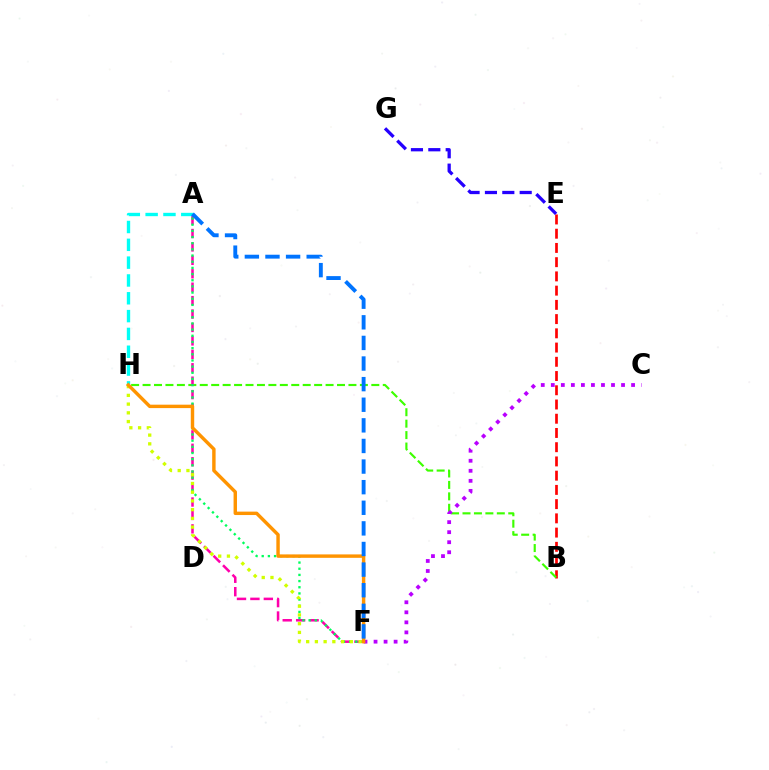{('B', 'E'): [{'color': '#ff0000', 'line_style': 'dashed', 'thickness': 1.93}], ('B', 'H'): [{'color': '#3dff00', 'line_style': 'dashed', 'thickness': 1.55}], ('A', 'F'): [{'color': '#ff00ac', 'line_style': 'dashed', 'thickness': 1.82}, {'color': '#00ff5c', 'line_style': 'dotted', 'thickness': 1.68}, {'color': '#0074ff', 'line_style': 'dashed', 'thickness': 2.8}], ('C', 'F'): [{'color': '#b900ff', 'line_style': 'dotted', 'thickness': 2.73}], ('F', 'H'): [{'color': '#d1ff00', 'line_style': 'dotted', 'thickness': 2.37}, {'color': '#ff9400', 'line_style': 'solid', 'thickness': 2.46}], ('A', 'H'): [{'color': '#00fff6', 'line_style': 'dashed', 'thickness': 2.42}], ('E', 'G'): [{'color': '#2500ff', 'line_style': 'dashed', 'thickness': 2.36}]}